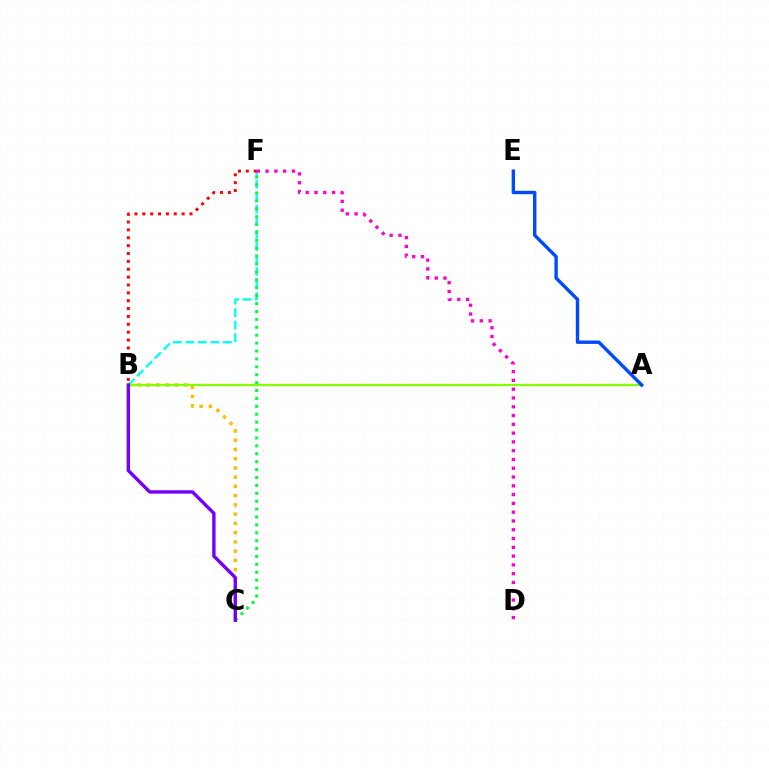{('B', 'F'): [{'color': '#00fff6', 'line_style': 'dashed', 'thickness': 1.7}, {'color': '#ff0000', 'line_style': 'dotted', 'thickness': 2.14}], ('B', 'C'): [{'color': '#ffbd00', 'line_style': 'dotted', 'thickness': 2.51}, {'color': '#7200ff', 'line_style': 'solid', 'thickness': 2.43}], ('A', 'B'): [{'color': '#84ff00', 'line_style': 'solid', 'thickness': 1.66}], ('C', 'F'): [{'color': '#00ff39', 'line_style': 'dotted', 'thickness': 2.15}], ('D', 'F'): [{'color': '#ff00cf', 'line_style': 'dotted', 'thickness': 2.39}], ('A', 'E'): [{'color': '#004bff', 'line_style': 'solid', 'thickness': 2.44}]}